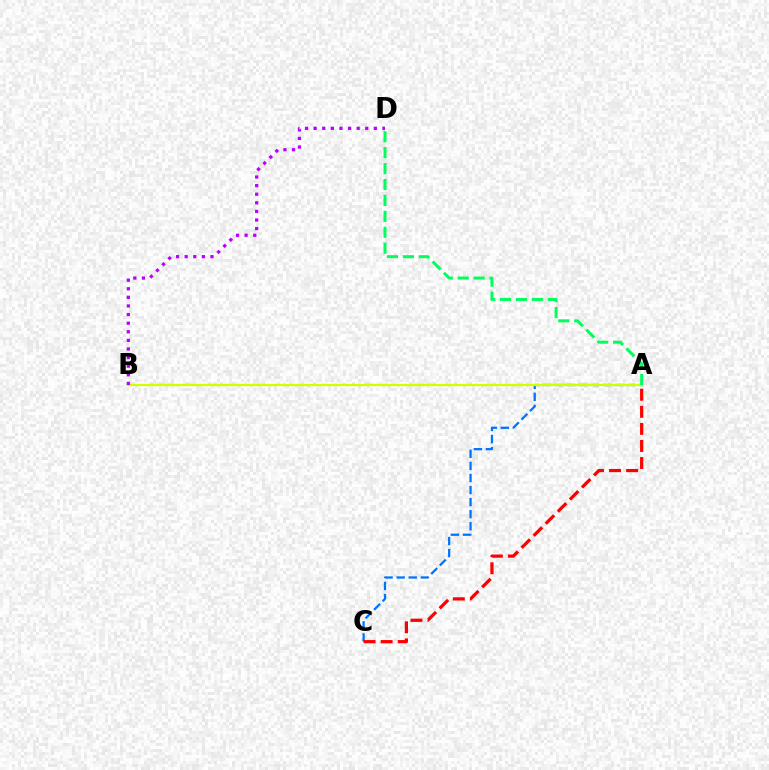{('A', 'C'): [{'color': '#0074ff', 'line_style': 'dashed', 'thickness': 1.64}, {'color': '#ff0000', 'line_style': 'dashed', 'thickness': 2.32}], ('A', 'B'): [{'color': '#d1ff00', 'line_style': 'solid', 'thickness': 1.65}], ('A', 'D'): [{'color': '#00ff5c', 'line_style': 'dashed', 'thickness': 2.16}], ('B', 'D'): [{'color': '#b900ff', 'line_style': 'dotted', 'thickness': 2.34}]}